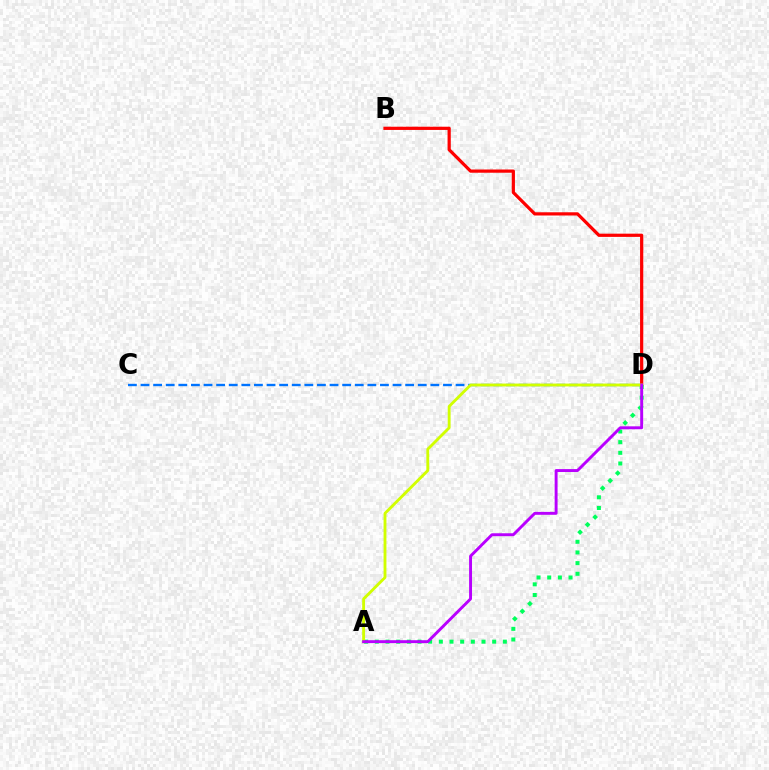{('C', 'D'): [{'color': '#0074ff', 'line_style': 'dashed', 'thickness': 1.71}], ('B', 'D'): [{'color': '#ff0000', 'line_style': 'solid', 'thickness': 2.32}], ('A', 'D'): [{'color': '#00ff5c', 'line_style': 'dotted', 'thickness': 2.9}, {'color': '#d1ff00', 'line_style': 'solid', 'thickness': 2.06}, {'color': '#b900ff', 'line_style': 'solid', 'thickness': 2.1}]}